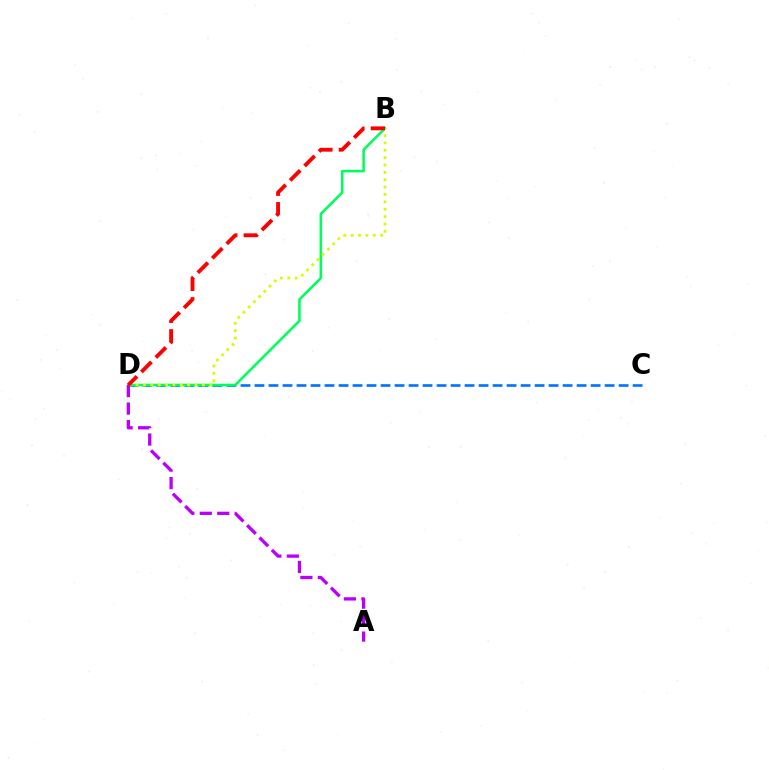{('C', 'D'): [{'color': '#0074ff', 'line_style': 'dashed', 'thickness': 1.9}], ('B', 'D'): [{'color': '#00ff5c', 'line_style': 'solid', 'thickness': 1.85}, {'color': '#d1ff00', 'line_style': 'dotted', 'thickness': 2.0}, {'color': '#ff0000', 'line_style': 'dashed', 'thickness': 2.78}], ('A', 'D'): [{'color': '#b900ff', 'line_style': 'dashed', 'thickness': 2.37}]}